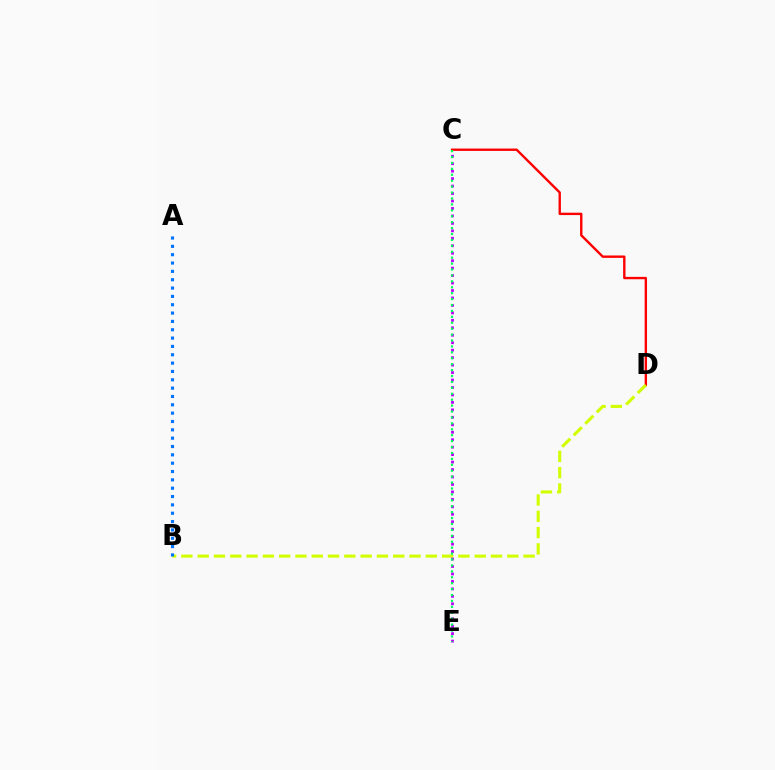{('C', 'D'): [{'color': '#ff0000', 'line_style': 'solid', 'thickness': 1.71}], ('B', 'D'): [{'color': '#d1ff00', 'line_style': 'dashed', 'thickness': 2.21}], ('C', 'E'): [{'color': '#b900ff', 'line_style': 'dotted', 'thickness': 2.03}, {'color': '#00ff5c', 'line_style': 'dotted', 'thickness': 1.61}], ('A', 'B'): [{'color': '#0074ff', 'line_style': 'dotted', 'thickness': 2.27}]}